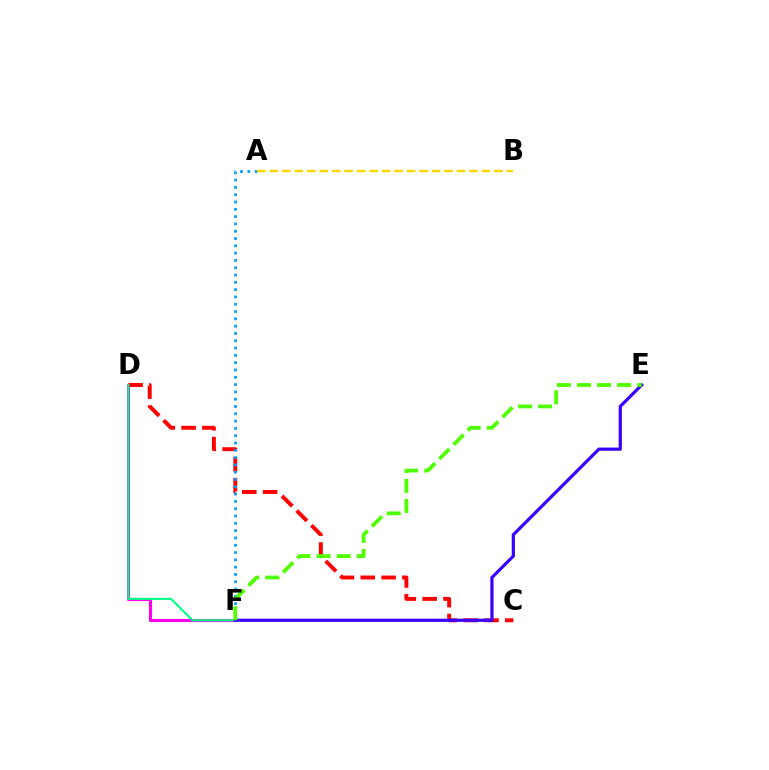{('D', 'F'): [{'color': '#ff00ed', 'line_style': 'solid', 'thickness': 2.24}, {'color': '#00ff86', 'line_style': 'solid', 'thickness': 1.5}], ('C', 'D'): [{'color': '#ff0000', 'line_style': 'dashed', 'thickness': 2.83}], ('A', 'F'): [{'color': '#009eff', 'line_style': 'dotted', 'thickness': 1.98}], ('E', 'F'): [{'color': '#3700ff', 'line_style': 'solid', 'thickness': 2.3}, {'color': '#4fff00', 'line_style': 'dashed', 'thickness': 2.73}], ('A', 'B'): [{'color': '#ffd500', 'line_style': 'dashed', 'thickness': 1.7}]}